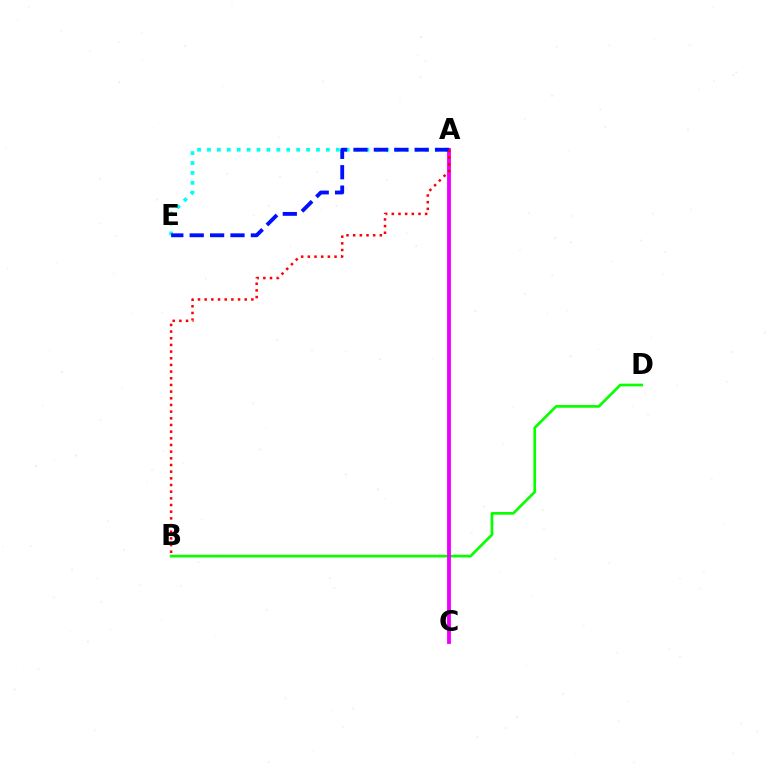{('A', 'E'): [{'color': '#00fff6', 'line_style': 'dotted', 'thickness': 2.69}, {'color': '#0010ff', 'line_style': 'dashed', 'thickness': 2.77}], ('A', 'C'): [{'color': '#fcf500', 'line_style': 'solid', 'thickness': 1.53}, {'color': '#ee00ff', 'line_style': 'solid', 'thickness': 2.77}], ('B', 'D'): [{'color': '#08ff00', 'line_style': 'solid', 'thickness': 1.94}], ('A', 'B'): [{'color': '#ff0000', 'line_style': 'dotted', 'thickness': 1.81}]}